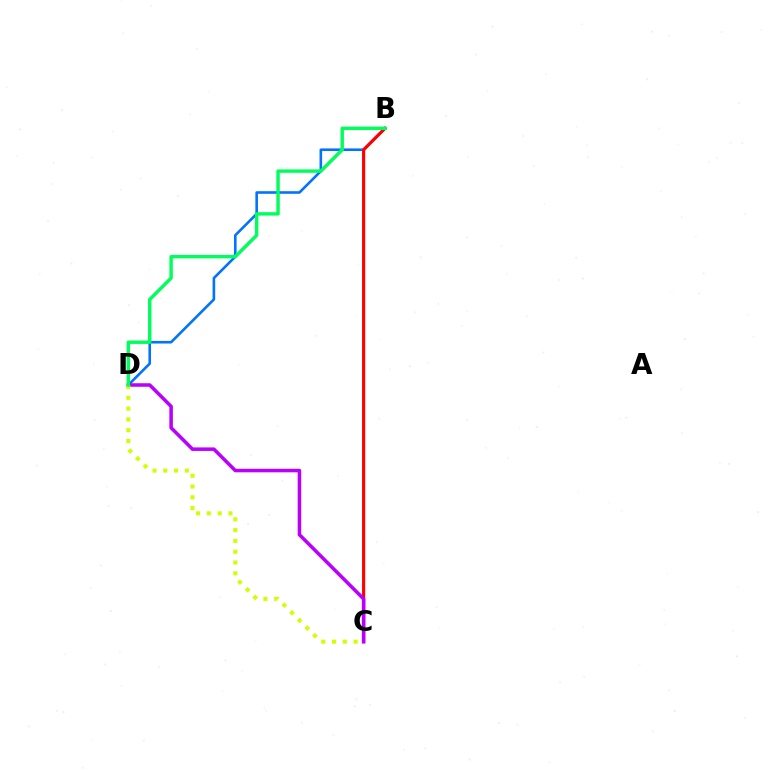{('B', 'D'): [{'color': '#0074ff', 'line_style': 'solid', 'thickness': 1.88}, {'color': '#00ff5c', 'line_style': 'solid', 'thickness': 2.46}], ('B', 'C'): [{'color': '#ff0000', 'line_style': 'solid', 'thickness': 2.26}], ('C', 'D'): [{'color': '#b900ff', 'line_style': 'solid', 'thickness': 2.54}, {'color': '#d1ff00', 'line_style': 'dotted', 'thickness': 2.93}]}